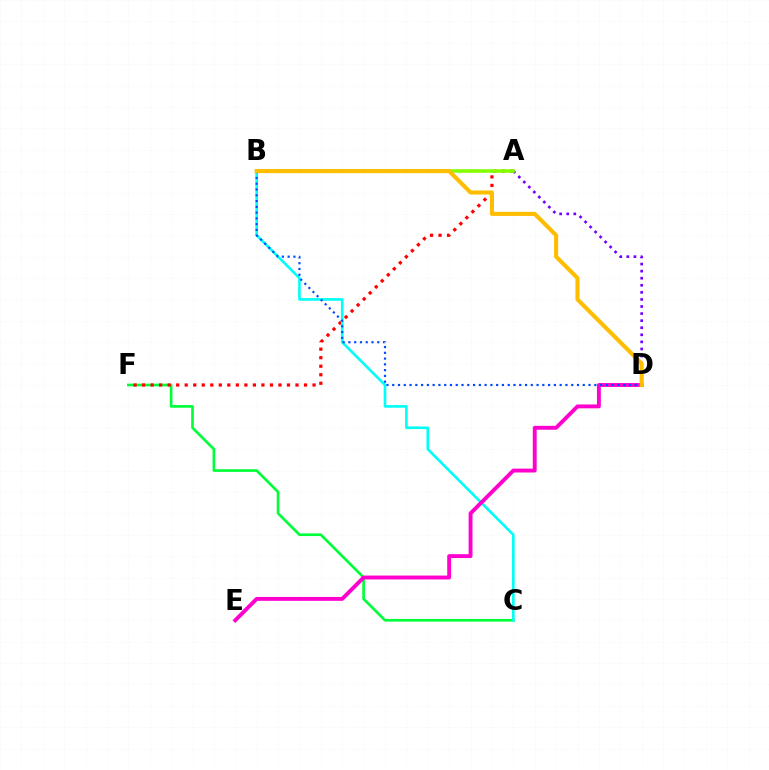{('C', 'F'): [{'color': '#00ff39', 'line_style': 'solid', 'thickness': 1.92}], ('A', 'F'): [{'color': '#ff0000', 'line_style': 'dotted', 'thickness': 2.32}], ('A', 'D'): [{'color': '#7200ff', 'line_style': 'dotted', 'thickness': 1.92}], ('B', 'C'): [{'color': '#00fff6', 'line_style': 'solid', 'thickness': 1.9}], ('A', 'B'): [{'color': '#84ff00', 'line_style': 'solid', 'thickness': 2.59}], ('D', 'E'): [{'color': '#ff00cf', 'line_style': 'solid', 'thickness': 2.8}], ('B', 'D'): [{'color': '#004bff', 'line_style': 'dotted', 'thickness': 1.57}, {'color': '#ffbd00', 'line_style': 'solid', 'thickness': 2.94}]}